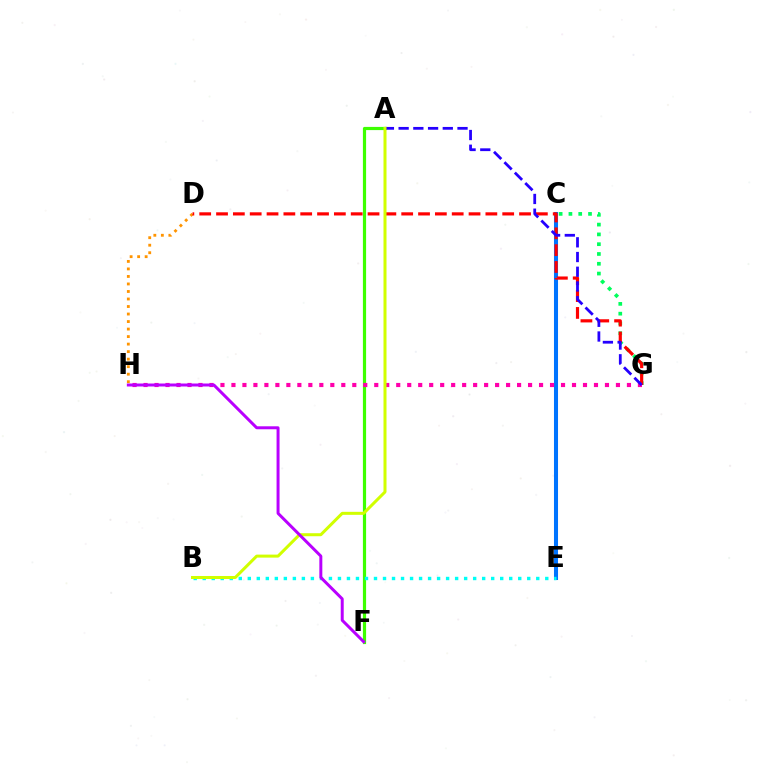{('D', 'H'): [{'color': '#ff9400', 'line_style': 'dotted', 'thickness': 2.04}], ('A', 'F'): [{'color': '#3dff00', 'line_style': 'solid', 'thickness': 2.3}], ('C', 'G'): [{'color': '#00ff5c', 'line_style': 'dotted', 'thickness': 2.66}], ('C', 'E'): [{'color': '#0074ff', 'line_style': 'solid', 'thickness': 2.92}], ('D', 'G'): [{'color': '#ff0000', 'line_style': 'dashed', 'thickness': 2.29}], ('G', 'H'): [{'color': '#ff00ac', 'line_style': 'dotted', 'thickness': 2.98}], ('A', 'G'): [{'color': '#2500ff', 'line_style': 'dashed', 'thickness': 2.0}], ('B', 'E'): [{'color': '#00fff6', 'line_style': 'dotted', 'thickness': 2.45}], ('A', 'B'): [{'color': '#d1ff00', 'line_style': 'solid', 'thickness': 2.17}], ('F', 'H'): [{'color': '#b900ff', 'line_style': 'solid', 'thickness': 2.14}]}